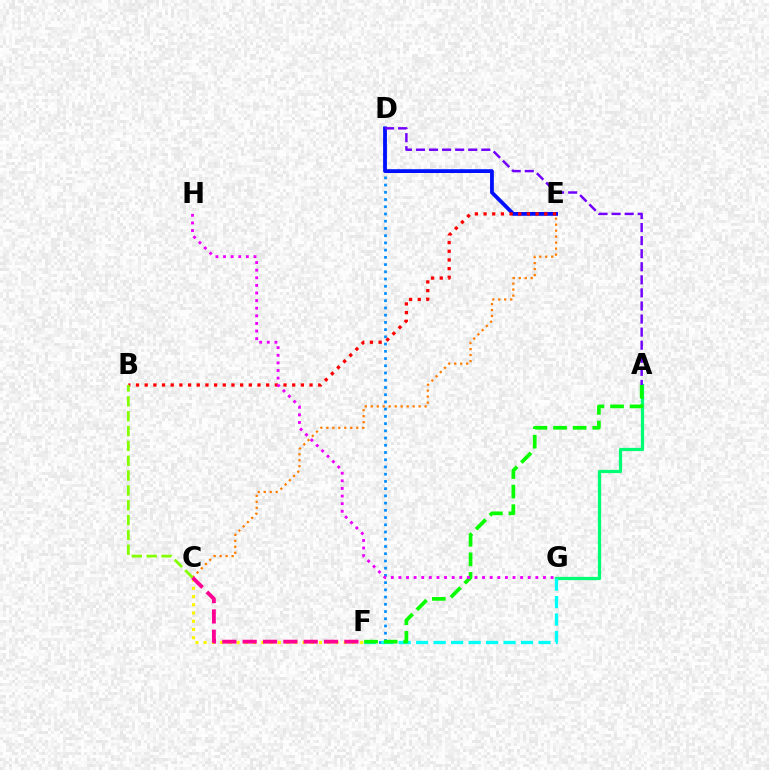{('A', 'G'): [{'color': '#00ff74', 'line_style': 'solid', 'thickness': 2.33}], ('D', 'F'): [{'color': '#008cff', 'line_style': 'dotted', 'thickness': 1.96}], ('F', 'G'): [{'color': '#00fff6', 'line_style': 'dashed', 'thickness': 2.37}], ('D', 'E'): [{'color': '#0010ff', 'line_style': 'solid', 'thickness': 2.73}], ('B', 'E'): [{'color': '#ff0000', 'line_style': 'dotted', 'thickness': 2.36}], ('A', 'D'): [{'color': '#7200ff', 'line_style': 'dashed', 'thickness': 1.78}], ('A', 'F'): [{'color': '#08ff00', 'line_style': 'dashed', 'thickness': 2.66}], ('G', 'H'): [{'color': '#ee00ff', 'line_style': 'dotted', 'thickness': 2.07}], ('C', 'F'): [{'color': '#fcf500', 'line_style': 'dotted', 'thickness': 2.24}, {'color': '#ff0094', 'line_style': 'dashed', 'thickness': 2.76}], ('C', 'E'): [{'color': '#ff7c00', 'line_style': 'dotted', 'thickness': 1.63}], ('B', 'C'): [{'color': '#84ff00', 'line_style': 'dashed', 'thickness': 2.02}]}